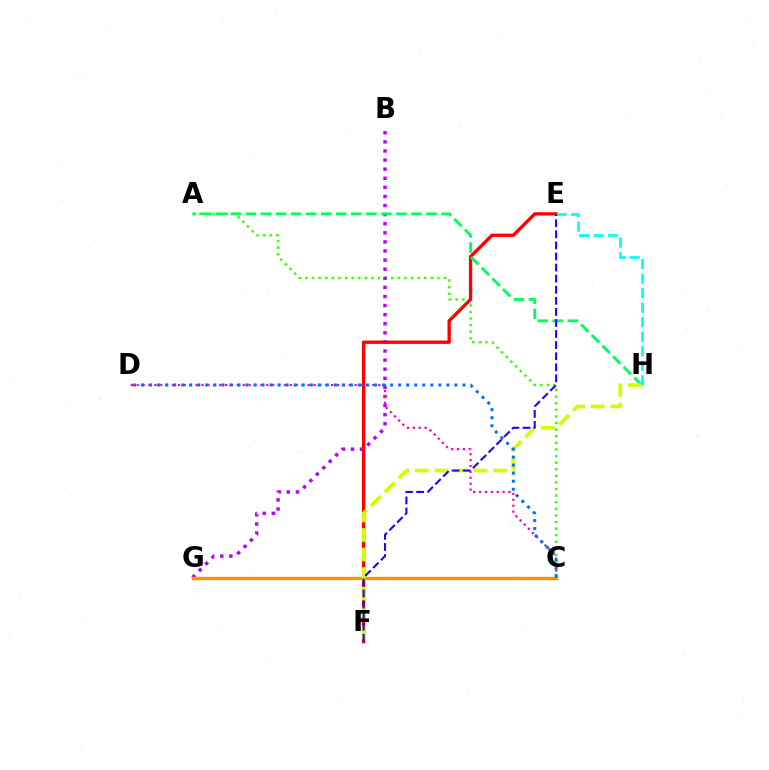{('A', 'C'): [{'color': '#3dff00', 'line_style': 'dotted', 'thickness': 1.79}], ('B', 'G'): [{'color': '#b900ff', 'line_style': 'dotted', 'thickness': 2.47}], ('C', 'G'): [{'color': '#ff9400', 'line_style': 'solid', 'thickness': 2.45}], ('E', 'F'): [{'color': '#ff0000', 'line_style': 'solid', 'thickness': 2.39}, {'color': '#2500ff', 'line_style': 'dashed', 'thickness': 1.51}], ('A', 'H'): [{'color': '#00ff5c', 'line_style': 'dashed', 'thickness': 2.04}], ('C', 'D'): [{'color': '#ff00ac', 'line_style': 'dotted', 'thickness': 1.6}, {'color': '#0074ff', 'line_style': 'dotted', 'thickness': 2.18}], ('F', 'H'): [{'color': '#d1ff00', 'line_style': 'dashed', 'thickness': 2.65}], ('E', 'H'): [{'color': '#00fff6', 'line_style': 'dashed', 'thickness': 1.97}]}